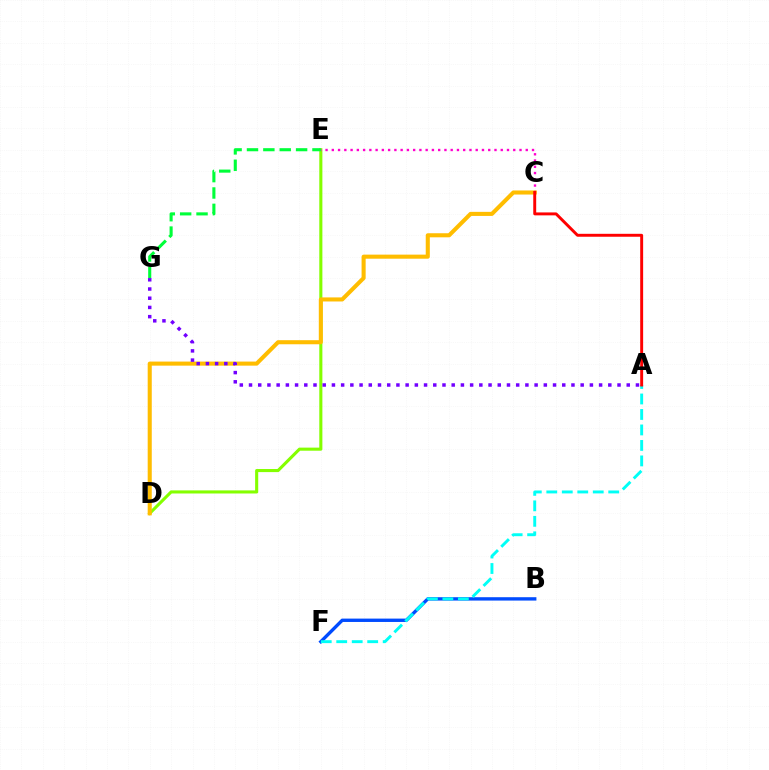{('B', 'F'): [{'color': '#004bff', 'line_style': 'solid', 'thickness': 2.42}], ('D', 'E'): [{'color': '#84ff00', 'line_style': 'solid', 'thickness': 2.22}], ('A', 'F'): [{'color': '#00fff6', 'line_style': 'dashed', 'thickness': 2.1}], ('C', 'E'): [{'color': '#ff00cf', 'line_style': 'dotted', 'thickness': 1.7}], ('E', 'G'): [{'color': '#00ff39', 'line_style': 'dashed', 'thickness': 2.22}], ('C', 'D'): [{'color': '#ffbd00', 'line_style': 'solid', 'thickness': 2.93}], ('A', 'G'): [{'color': '#7200ff', 'line_style': 'dotted', 'thickness': 2.5}], ('A', 'C'): [{'color': '#ff0000', 'line_style': 'solid', 'thickness': 2.11}]}